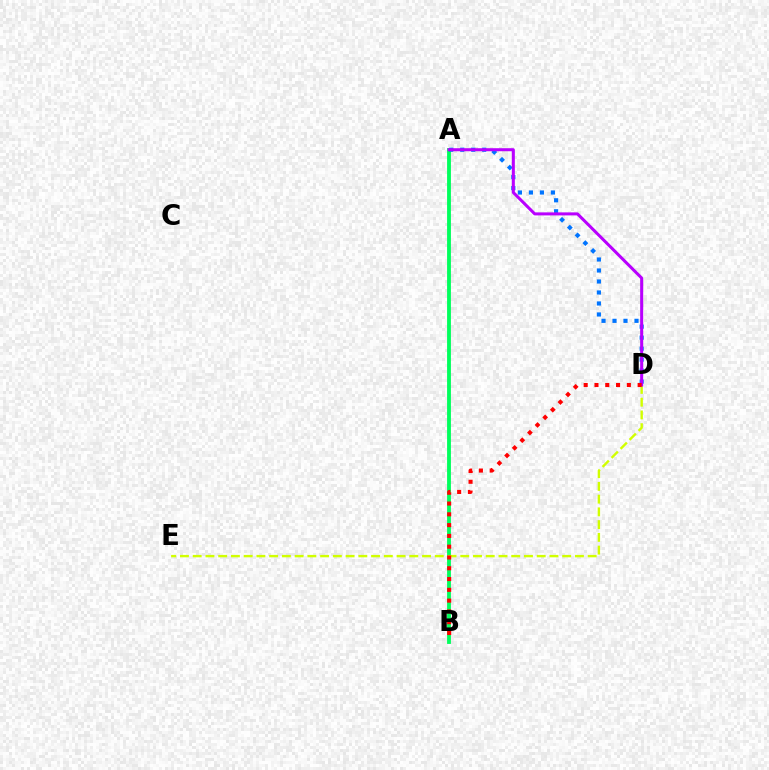{('A', 'B'): [{'color': '#00ff5c', 'line_style': 'solid', 'thickness': 2.76}], ('D', 'E'): [{'color': '#d1ff00', 'line_style': 'dashed', 'thickness': 1.73}], ('A', 'D'): [{'color': '#0074ff', 'line_style': 'dotted', 'thickness': 2.99}, {'color': '#b900ff', 'line_style': 'solid', 'thickness': 2.18}], ('B', 'D'): [{'color': '#ff0000', 'line_style': 'dotted', 'thickness': 2.93}]}